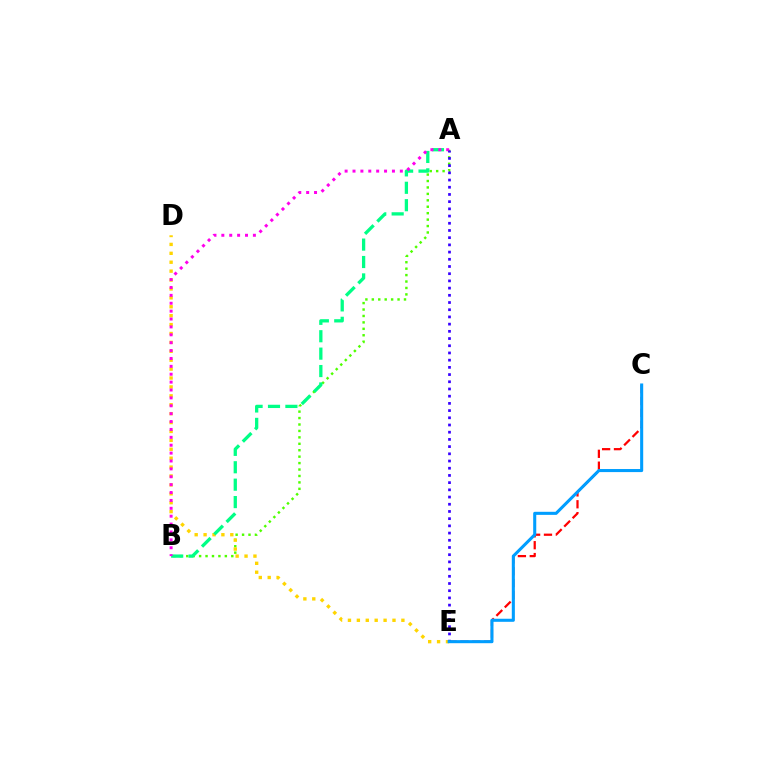{('A', 'B'): [{'color': '#4fff00', 'line_style': 'dotted', 'thickness': 1.75}, {'color': '#00ff86', 'line_style': 'dashed', 'thickness': 2.37}, {'color': '#ff00ed', 'line_style': 'dotted', 'thickness': 2.14}], ('D', 'E'): [{'color': '#ffd500', 'line_style': 'dotted', 'thickness': 2.42}], ('C', 'E'): [{'color': '#ff0000', 'line_style': 'dashed', 'thickness': 1.61}, {'color': '#009eff', 'line_style': 'solid', 'thickness': 2.21}], ('A', 'E'): [{'color': '#3700ff', 'line_style': 'dotted', 'thickness': 1.96}]}